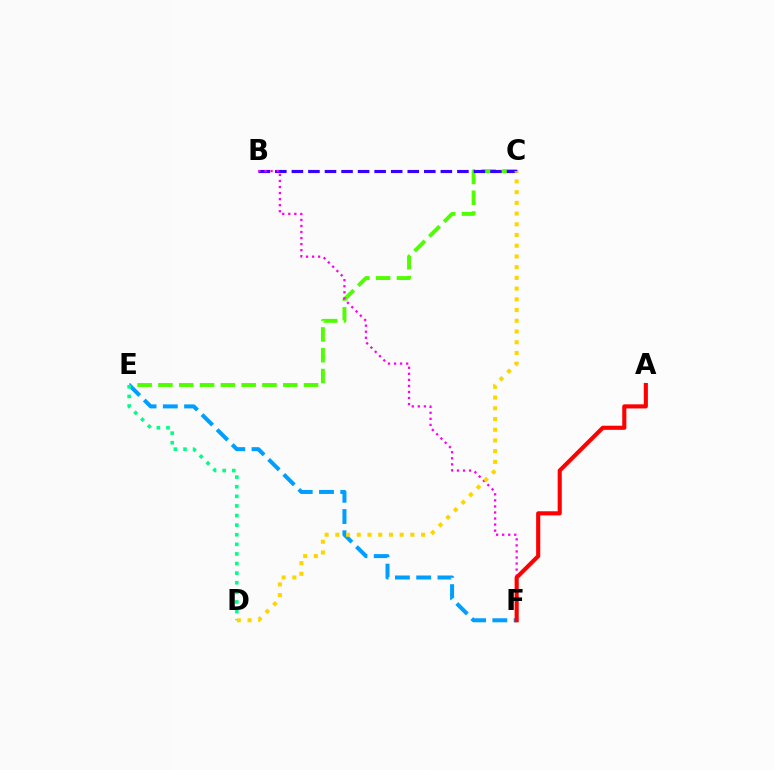{('C', 'E'): [{'color': '#4fff00', 'line_style': 'dashed', 'thickness': 2.83}], ('E', 'F'): [{'color': '#009eff', 'line_style': 'dashed', 'thickness': 2.89}], ('D', 'E'): [{'color': '#00ff86', 'line_style': 'dotted', 'thickness': 2.61}], ('B', 'C'): [{'color': '#3700ff', 'line_style': 'dashed', 'thickness': 2.25}], ('B', 'F'): [{'color': '#ff00ed', 'line_style': 'dotted', 'thickness': 1.64}], ('A', 'F'): [{'color': '#ff0000', 'line_style': 'solid', 'thickness': 2.96}], ('C', 'D'): [{'color': '#ffd500', 'line_style': 'dotted', 'thickness': 2.91}]}